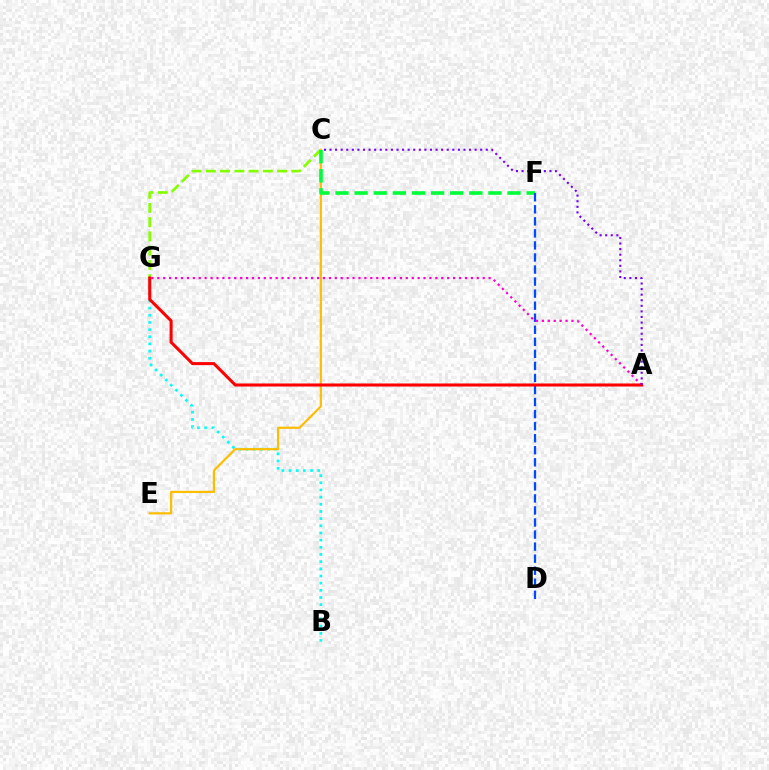{('C', 'G'): [{'color': '#84ff00', 'line_style': 'dashed', 'thickness': 1.93}], ('B', 'G'): [{'color': '#00fff6', 'line_style': 'dotted', 'thickness': 1.95}], ('C', 'E'): [{'color': '#ffbd00', 'line_style': 'solid', 'thickness': 1.58}], ('C', 'F'): [{'color': '#00ff39', 'line_style': 'dashed', 'thickness': 2.6}], ('D', 'F'): [{'color': '#004bff', 'line_style': 'dashed', 'thickness': 1.64}], ('A', 'G'): [{'color': '#ff00cf', 'line_style': 'dotted', 'thickness': 1.61}, {'color': '#ff0000', 'line_style': 'solid', 'thickness': 2.19}], ('A', 'C'): [{'color': '#7200ff', 'line_style': 'dotted', 'thickness': 1.52}]}